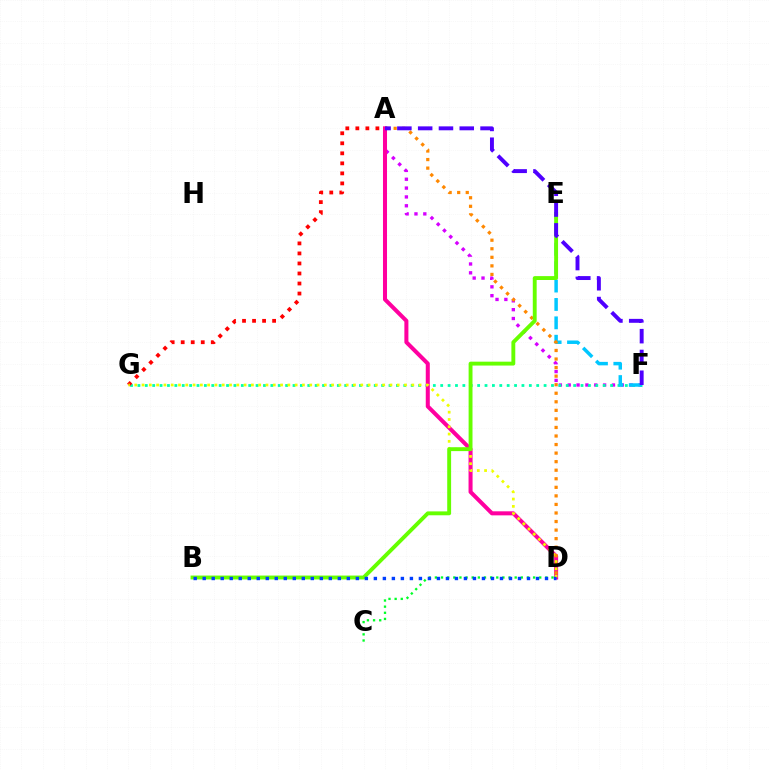{('A', 'F'): [{'color': '#d600ff', 'line_style': 'dotted', 'thickness': 2.4}, {'color': '#4f00ff', 'line_style': 'dashed', 'thickness': 2.82}], ('F', 'G'): [{'color': '#00ffaf', 'line_style': 'dotted', 'thickness': 2.01}], ('A', 'D'): [{'color': '#ff00a0', 'line_style': 'solid', 'thickness': 2.9}, {'color': '#ff8800', 'line_style': 'dotted', 'thickness': 2.32}], ('E', 'F'): [{'color': '#00c7ff', 'line_style': 'dashed', 'thickness': 2.5}], ('A', 'G'): [{'color': '#ff0000', 'line_style': 'dotted', 'thickness': 2.72}], ('D', 'G'): [{'color': '#eeff00', 'line_style': 'dotted', 'thickness': 1.98}], ('C', 'D'): [{'color': '#00ff27', 'line_style': 'dotted', 'thickness': 1.67}], ('B', 'E'): [{'color': '#66ff00', 'line_style': 'solid', 'thickness': 2.8}], ('B', 'D'): [{'color': '#003fff', 'line_style': 'dotted', 'thickness': 2.45}]}